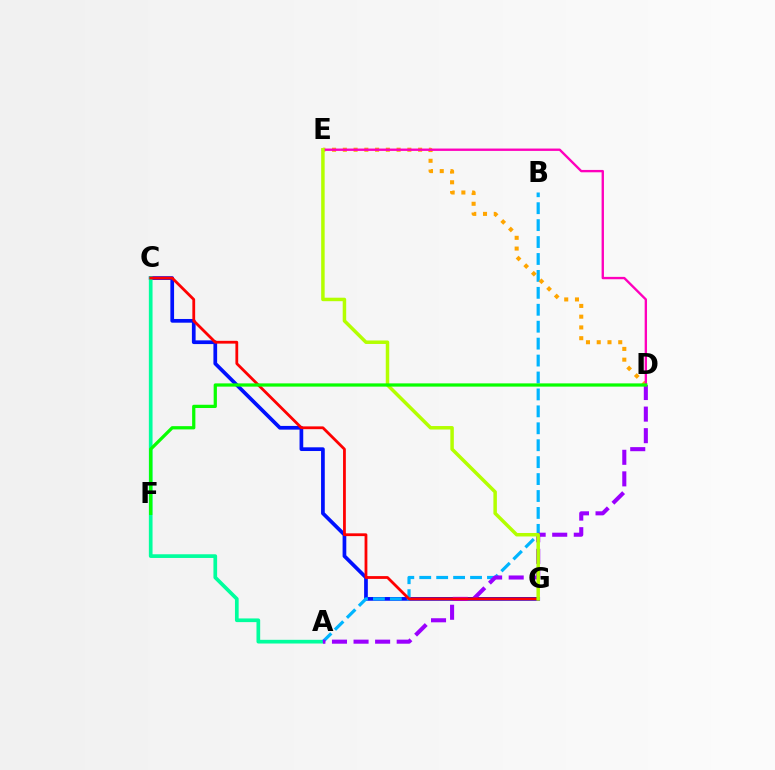{('C', 'G'): [{'color': '#0010ff', 'line_style': 'solid', 'thickness': 2.67}, {'color': '#ff0000', 'line_style': 'solid', 'thickness': 2.01}], ('A', 'C'): [{'color': '#00ff9d', 'line_style': 'solid', 'thickness': 2.66}], ('A', 'B'): [{'color': '#00b5ff', 'line_style': 'dashed', 'thickness': 2.3}], ('A', 'D'): [{'color': '#9b00ff', 'line_style': 'dashed', 'thickness': 2.93}], ('D', 'E'): [{'color': '#ffa500', 'line_style': 'dotted', 'thickness': 2.92}, {'color': '#ff00bd', 'line_style': 'solid', 'thickness': 1.7}], ('E', 'G'): [{'color': '#b3ff00', 'line_style': 'solid', 'thickness': 2.51}], ('D', 'F'): [{'color': '#08ff00', 'line_style': 'solid', 'thickness': 2.34}]}